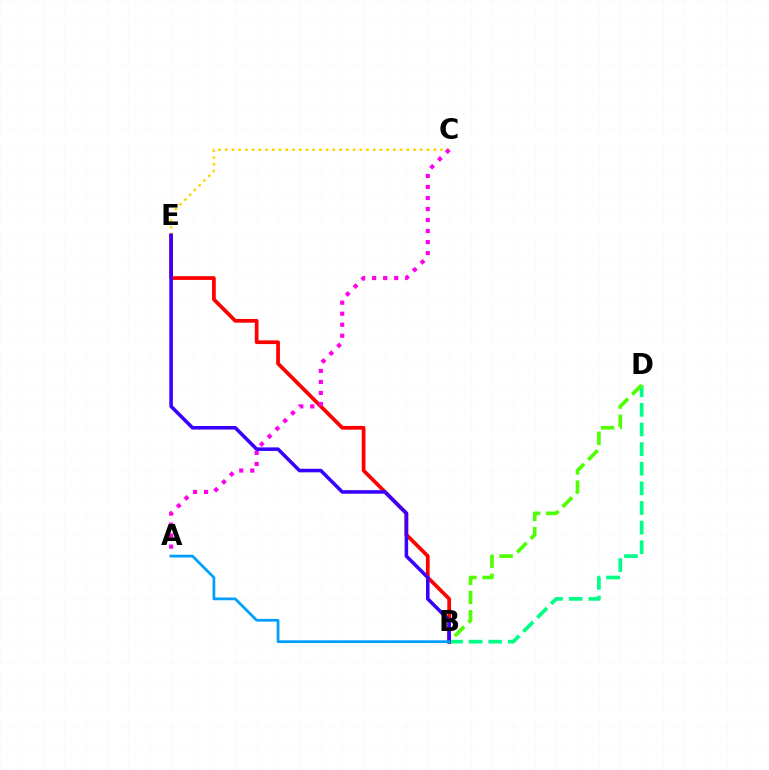{('B', 'D'): [{'color': '#00ff86', 'line_style': 'dashed', 'thickness': 2.67}, {'color': '#4fff00', 'line_style': 'dashed', 'thickness': 2.61}], ('B', 'E'): [{'color': '#ff0000', 'line_style': 'solid', 'thickness': 2.68}, {'color': '#3700ff', 'line_style': 'solid', 'thickness': 2.56}], ('C', 'E'): [{'color': '#ffd500', 'line_style': 'dotted', 'thickness': 1.83}], ('A', 'C'): [{'color': '#ff00ed', 'line_style': 'dotted', 'thickness': 2.99}], ('A', 'B'): [{'color': '#009eff', 'line_style': 'solid', 'thickness': 1.97}]}